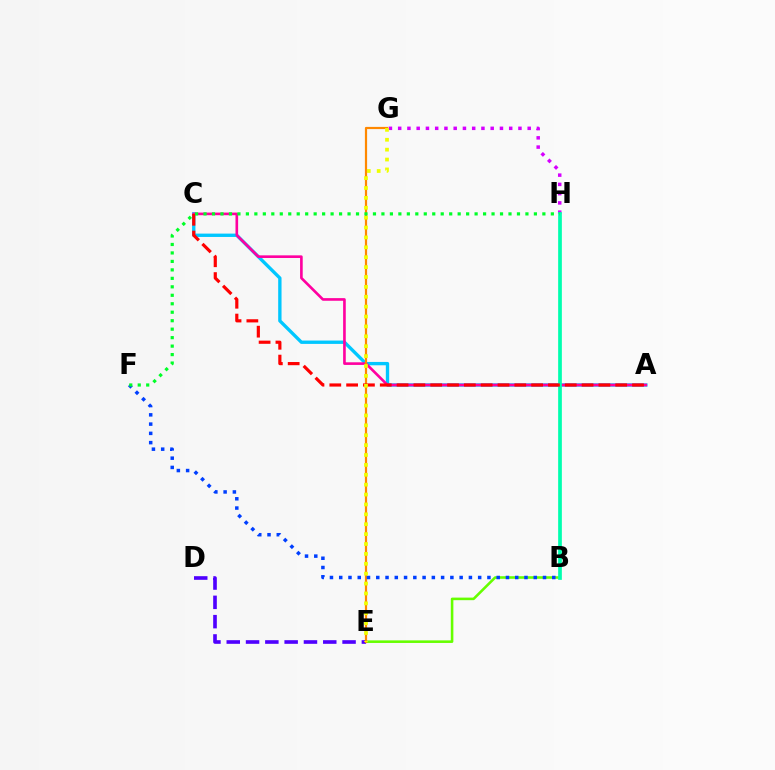{('B', 'E'): [{'color': '#66ff00', 'line_style': 'solid', 'thickness': 1.86}], ('A', 'C'): [{'color': '#00c7ff', 'line_style': 'solid', 'thickness': 2.41}, {'color': '#ff00a0', 'line_style': 'solid', 'thickness': 1.9}, {'color': '#ff0000', 'line_style': 'dashed', 'thickness': 2.28}], ('D', 'E'): [{'color': '#4f00ff', 'line_style': 'dashed', 'thickness': 2.62}], ('G', 'H'): [{'color': '#d600ff', 'line_style': 'dotted', 'thickness': 2.51}], ('B', 'H'): [{'color': '#00ffaf', 'line_style': 'solid', 'thickness': 2.67}], ('E', 'G'): [{'color': '#ff8800', 'line_style': 'solid', 'thickness': 1.59}, {'color': '#eeff00', 'line_style': 'dotted', 'thickness': 2.69}], ('B', 'F'): [{'color': '#003fff', 'line_style': 'dotted', 'thickness': 2.52}], ('F', 'H'): [{'color': '#00ff27', 'line_style': 'dotted', 'thickness': 2.3}]}